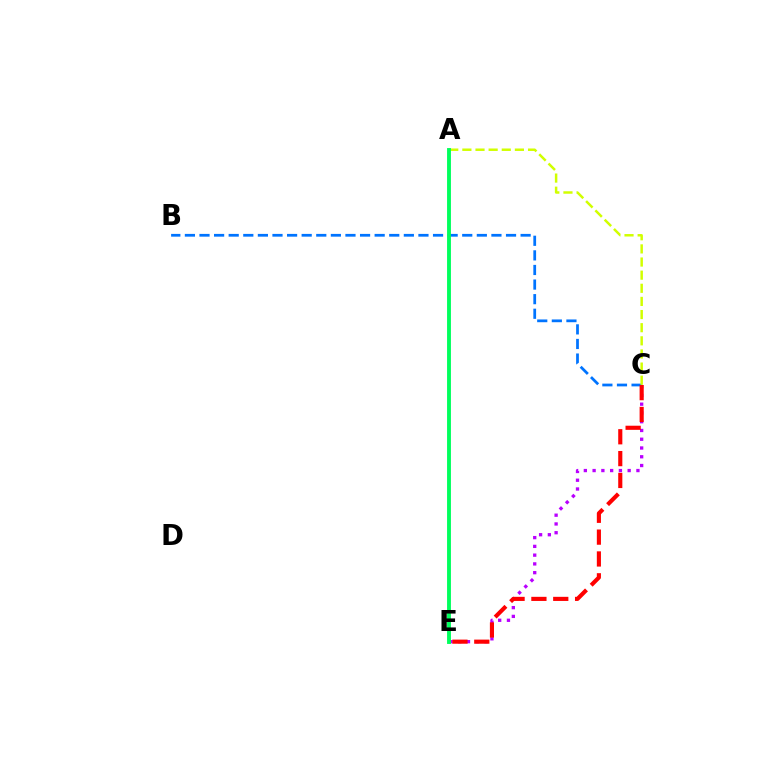{('C', 'E'): [{'color': '#b900ff', 'line_style': 'dotted', 'thickness': 2.38}, {'color': '#ff0000', 'line_style': 'dashed', 'thickness': 2.97}], ('B', 'C'): [{'color': '#0074ff', 'line_style': 'dashed', 'thickness': 1.98}], ('A', 'C'): [{'color': '#d1ff00', 'line_style': 'dashed', 'thickness': 1.78}], ('A', 'E'): [{'color': '#00ff5c', 'line_style': 'solid', 'thickness': 2.79}]}